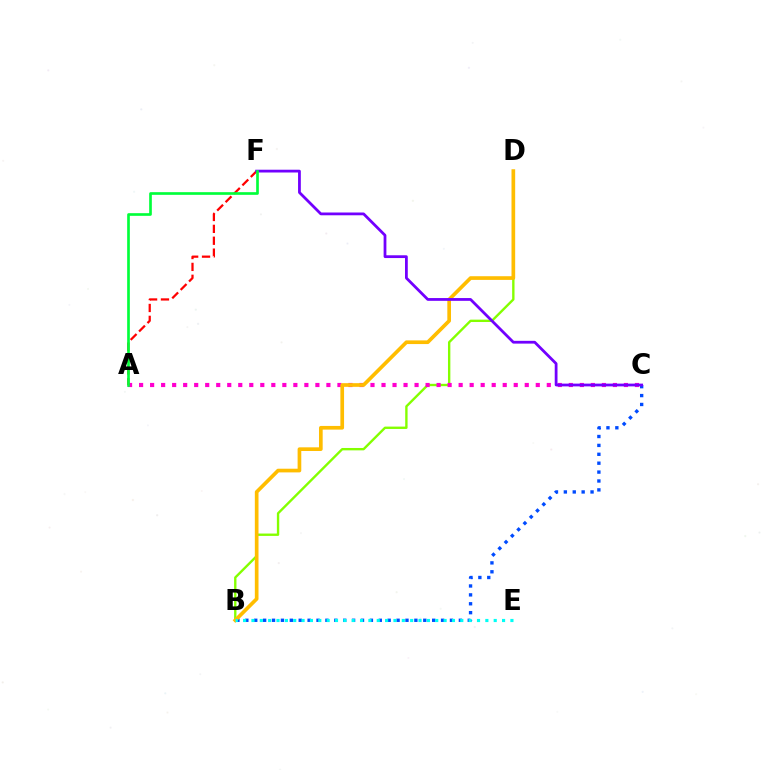{('B', 'D'): [{'color': '#84ff00', 'line_style': 'solid', 'thickness': 1.71}, {'color': '#ffbd00', 'line_style': 'solid', 'thickness': 2.65}], ('B', 'C'): [{'color': '#004bff', 'line_style': 'dotted', 'thickness': 2.42}], ('A', 'C'): [{'color': '#ff00cf', 'line_style': 'dotted', 'thickness': 2.99}], ('A', 'F'): [{'color': '#ff0000', 'line_style': 'dashed', 'thickness': 1.61}, {'color': '#00ff39', 'line_style': 'solid', 'thickness': 1.92}], ('C', 'F'): [{'color': '#7200ff', 'line_style': 'solid', 'thickness': 2.0}], ('B', 'E'): [{'color': '#00fff6', 'line_style': 'dotted', 'thickness': 2.27}]}